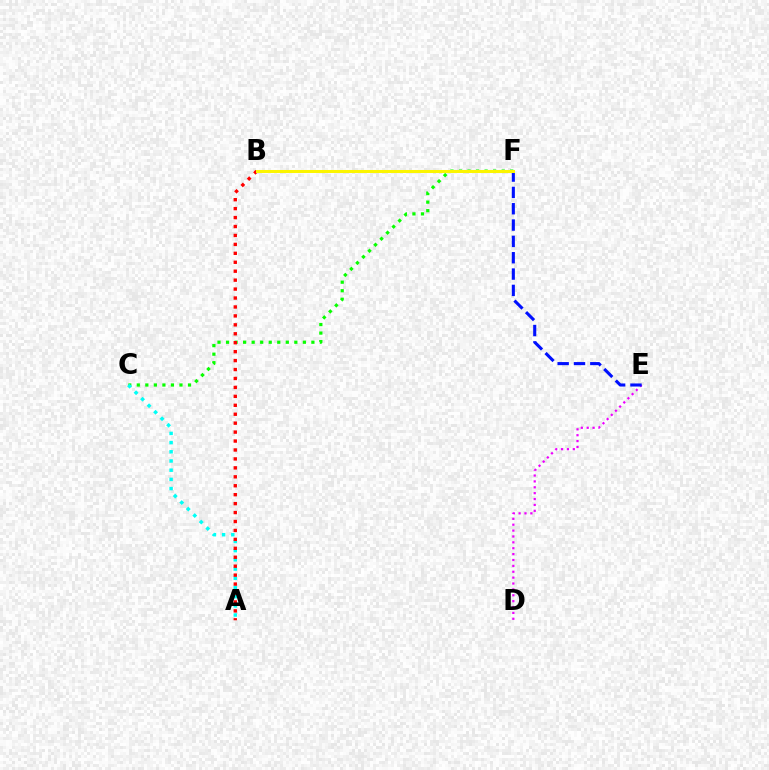{('C', 'F'): [{'color': '#08ff00', 'line_style': 'dotted', 'thickness': 2.32}], ('A', 'C'): [{'color': '#00fff6', 'line_style': 'dotted', 'thickness': 2.5}], ('A', 'B'): [{'color': '#ff0000', 'line_style': 'dotted', 'thickness': 2.43}], ('D', 'E'): [{'color': '#ee00ff', 'line_style': 'dotted', 'thickness': 1.6}], ('E', 'F'): [{'color': '#0010ff', 'line_style': 'dashed', 'thickness': 2.22}], ('B', 'F'): [{'color': '#fcf500', 'line_style': 'solid', 'thickness': 2.18}]}